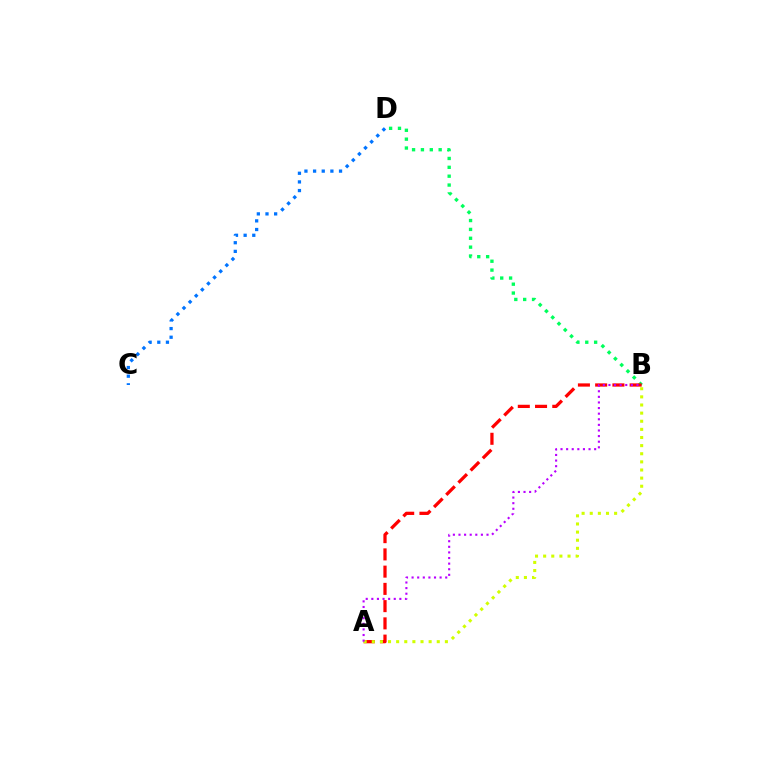{('B', 'D'): [{'color': '#00ff5c', 'line_style': 'dotted', 'thickness': 2.41}], ('A', 'B'): [{'color': '#ff0000', 'line_style': 'dashed', 'thickness': 2.34}, {'color': '#d1ff00', 'line_style': 'dotted', 'thickness': 2.21}, {'color': '#b900ff', 'line_style': 'dotted', 'thickness': 1.52}], ('C', 'D'): [{'color': '#0074ff', 'line_style': 'dotted', 'thickness': 2.35}]}